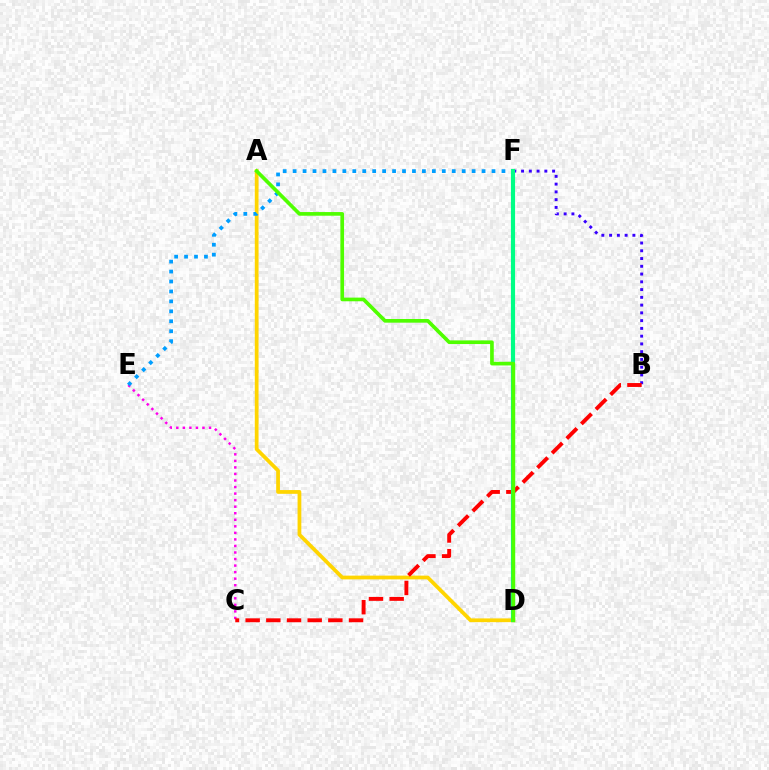{('C', 'E'): [{'color': '#ff00ed', 'line_style': 'dotted', 'thickness': 1.78}], ('A', 'D'): [{'color': '#ffd500', 'line_style': 'solid', 'thickness': 2.7}, {'color': '#4fff00', 'line_style': 'solid', 'thickness': 2.64}], ('E', 'F'): [{'color': '#009eff', 'line_style': 'dotted', 'thickness': 2.7}], ('B', 'F'): [{'color': '#3700ff', 'line_style': 'dotted', 'thickness': 2.11}], ('B', 'C'): [{'color': '#ff0000', 'line_style': 'dashed', 'thickness': 2.81}], ('D', 'F'): [{'color': '#00ff86', 'line_style': 'solid', 'thickness': 2.99}]}